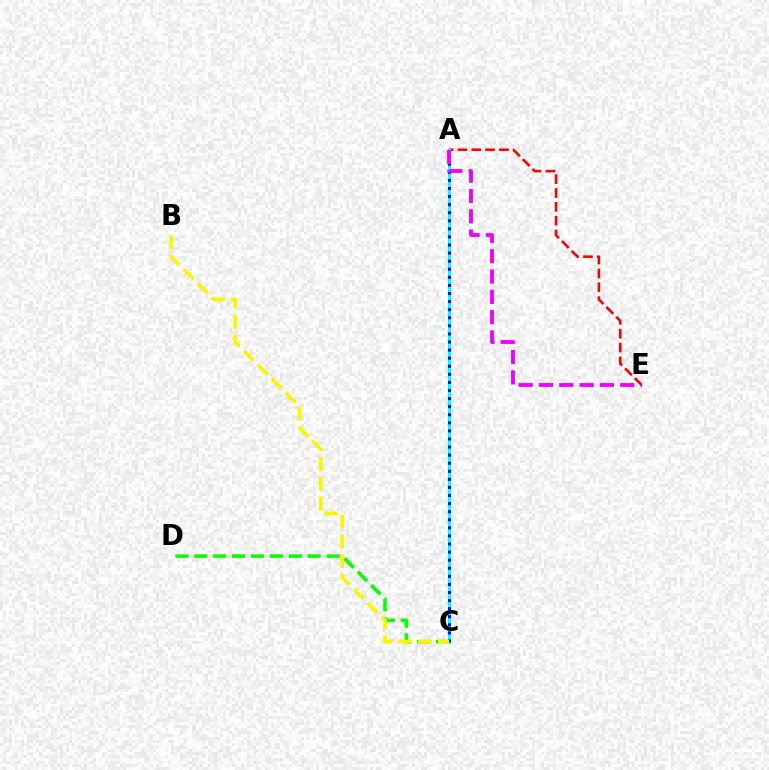{('C', 'D'): [{'color': '#08ff00', 'line_style': 'dashed', 'thickness': 2.57}], ('A', 'E'): [{'color': '#ff0000', 'line_style': 'dashed', 'thickness': 1.88}, {'color': '#ee00ff', 'line_style': 'dashed', 'thickness': 2.76}], ('A', 'C'): [{'color': '#00fff6', 'line_style': 'solid', 'thickness': 2.19}, {'color': '#0010ff', 'line_style': 'dotted', 'thickness': 2.2}], ('B', 'C'): [{'color': '#fcf500', 'line_style': 'dashed', 'thickness': 2.68}]}